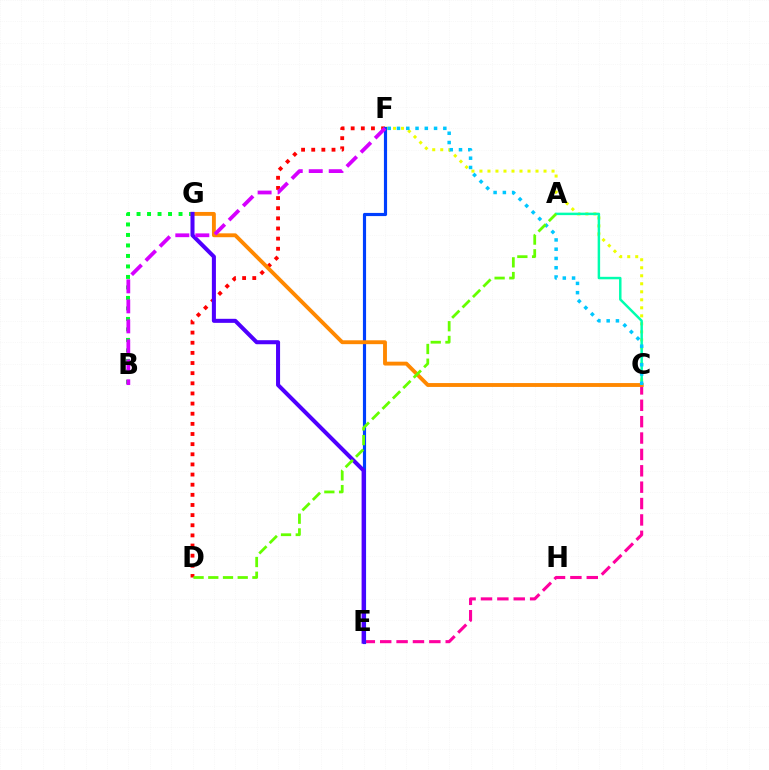{('C', 'F'): [{'color': '#eeff00', 'line_style': 'dotted', 'thickness': 2.18}, {'color': '#00c7ff', 'line_style': 'dotted', 'thickness': 2.52}], ('C', 'E'): [{'color': '#ff00a0', 'line_style': 'dashed', 'thickness': 2.23}], ('D', 'F'): [{'color': '#ff0000', 'line_style': 'dotted', 'thickness': 2.75}], ('E', 'F'): [{'color': '#003fff', 'line_style': 'solid', 'thickness': 2.27}], ('B', 'G'): [{'color': '#00ff27', 'line_style': 'dotted', 'thickness': 2.85}], ('A', 'C'): [{'color': '#00ffaf', 'line_style': 'solid', 'thickness': 1.78}], ('C', 'G'): [{'color': '#ff8800', 'line_style': 'solid', 'thickness': 2.79}], ('E', 'G'): [{'color': '#4f00ff', 'line_style': 'solid', 'thickness': 2.91}], ('A', 'D'): [{'color': '#66ff00', 'line_style': 'dashed', 'thickness': 2.0}], ('B', 'F'): [{'color': '#d600ff', 'line_style': 'dashed', 'thickness': 2.72}]}